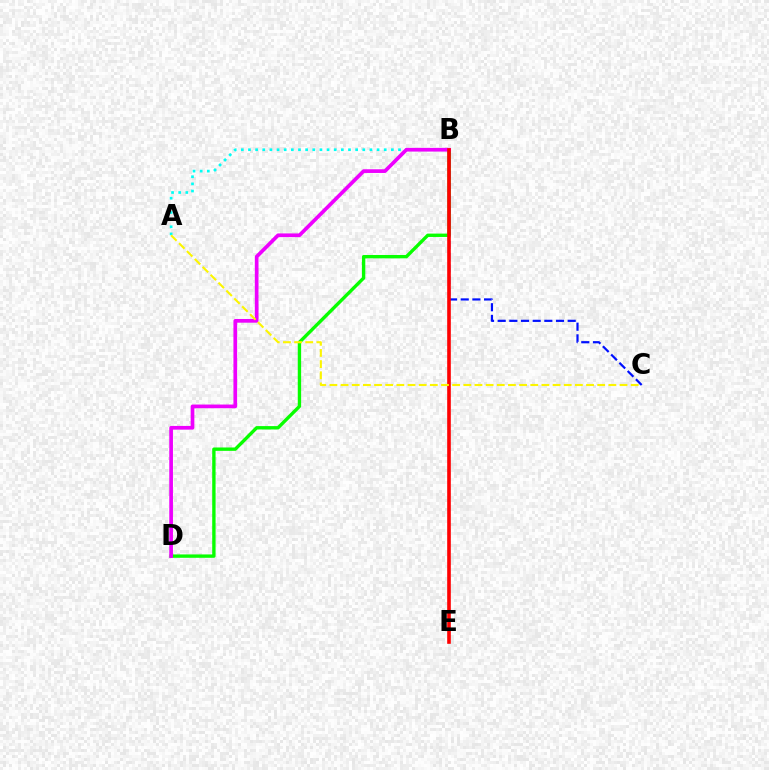{('B', 'D'): [{'color': '#08ff00', 'line_style': 'solid', 'thickness': 2.42}, {'color': '#ee00ff', 'line_style': 'solid', 'thickness': 2.66}], ('B', 'C'): [{'color': '#0010ff', 'line_style': 'dashed', 'thickness': 1.59}], ('A', 'B'): [{'color': '#00fff6', 'line_style': 'dotted', 'thickness': 1.94}], ('B', 'E'): [{'color': '#ff0000', 'line_style': 'solid', 'thickness': 2.61}], ('A', 'C'): [{'color': '#fcf500', 'line_style': 'dashed', 'thickness': 1.52}]}